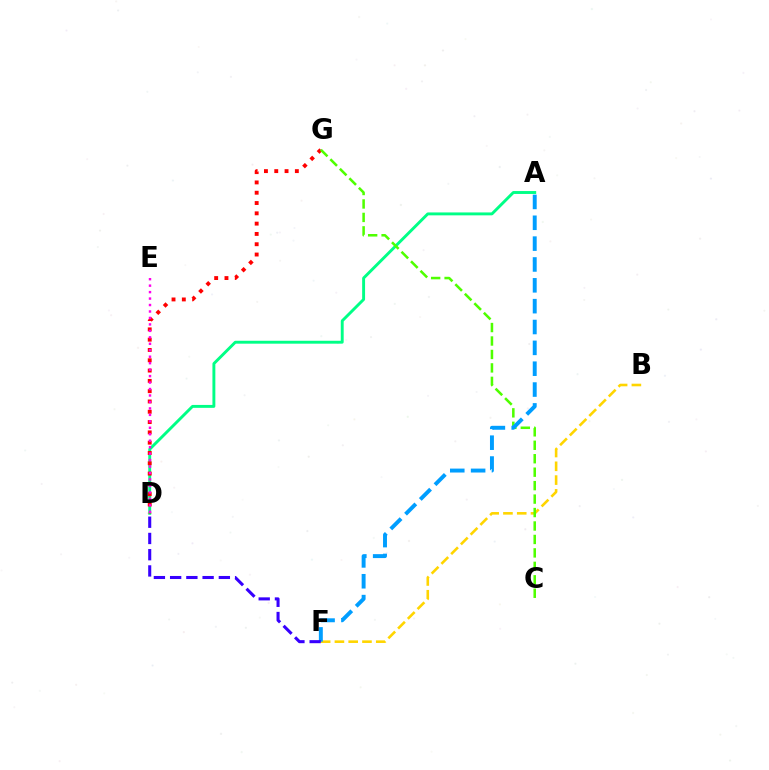{('B', 'F'): [{'color': '#ffd500', 'line_style': 'dashed', 'thickness': 1.87}], ('A', 'D'): [{'color': '#00ff86', 'line_style': 'solid', 'thickness': 2.09}], ('D', 'G'): [{'color': '#ff0000', 'line_style': 'dotted', 'thickness': 2.8}], ('C', 'G'): [{'color': '#4fff00', 'line_style': 'dashed', 'thickness': 1.83}], ('D', 'E'): [{'color': '#ff00ed', 'line_style': 'dotted', 'thickness': 1.76}], ('A', 'F'): [{'color': '#009eff', 'line_style': 'dashed', 'thickness': 2.83}], ('D', 'F'): [{'color': '#3700ff', 'line_style': 'dashed', 'thickness': 2.21}]}